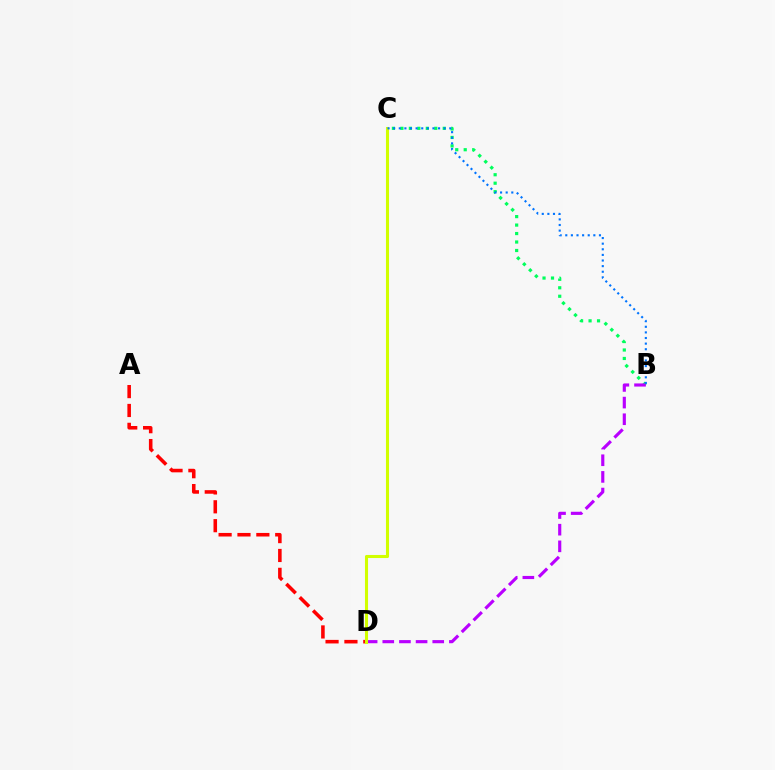{('B', 'C'): [{'color': '#00ff5c', 'line_style': 'dotted', 'thickness': 2.3}, {'color': '#0074ff', 'line_style': 'dotted', 'thickness': 1.52}], ('B', 'D'): [{'color': '#b900ff', 'line_style': 'dashed', 'thickness': 2.26}], ('A', 'D'): [{'color': '#ff0000', 'line_style': 'dashed', 'thickness': 2.56}], ('C', 'D'): [{'color': '#d1ff00', 'line_style': 'solid', 'thickness': 2.21}]}